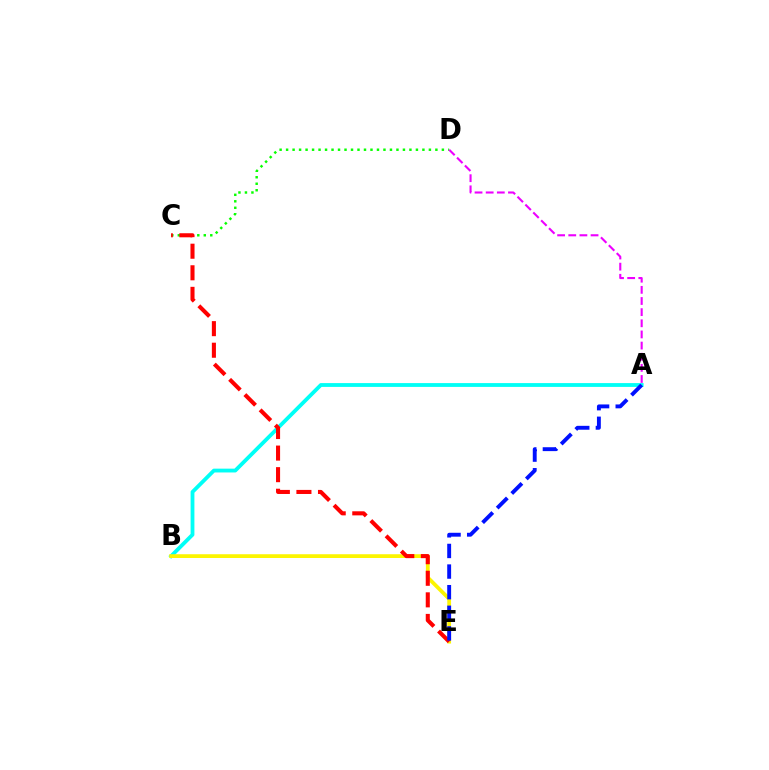{('A', 'B'): [{'color': '#00fff6', 'line_style': 'solid', 'thickness': 2.74}], ('C', 'D'): [{'color': '#08ff00', 'line_style': 'dotted', 'thickness': 1.76}], ('B', 'E'): [{'color': '#fcf500', 'line_style': 'solid', 'thickness': 2.71}], ('C', 'E'): [{'color': '#ff0000', 'line_style': 'dashed', 'thickness': 2.93}], ('A', 'D'): [{'color': '#ee00ff', 'line_style': 'dashed', 'thickness': 1.51}], ('A', 'E'): [{'color': '#0010ff', 'line_style': 'dashed', 'thickness': 2.8}]}